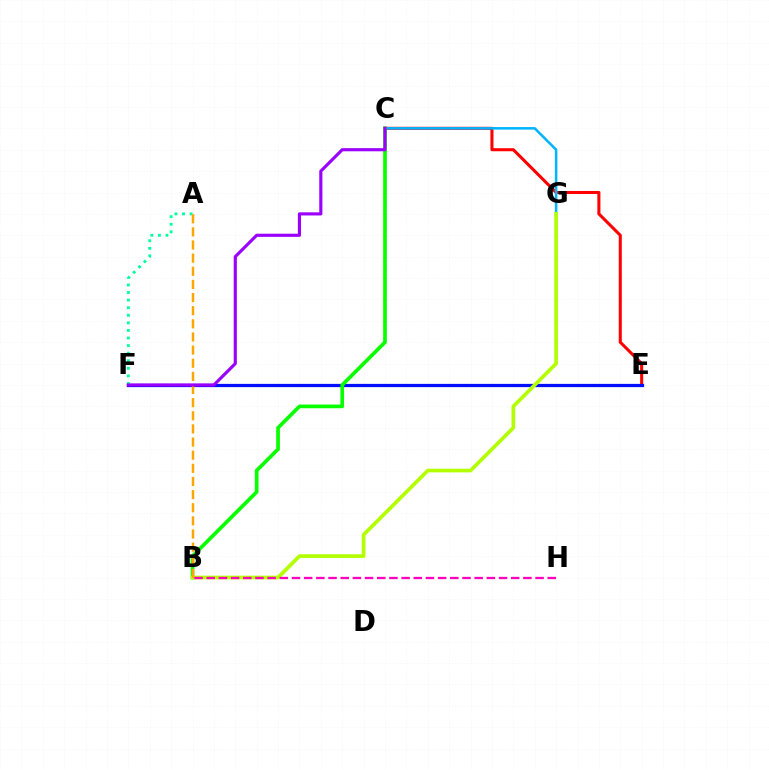{('C', 'E'): [{'color': '#ff0000', 'line_style': 'solid', 'thickness': 2.2}], ('E', 'F'): [{'color': '#0010ff', 'line_style': 'solid', 'thickness': 2.33}], ('C', 'G'): [{'color': '#00b5ff', 'line_style': 'solid', 'thickness': 1.82}], ('B', 'C'): [{'color': '#08ff00', 'line_style': 'solid', 'thickness': 2.66}], ('A', 'F'): [{'color': '#00ff9d', 'line_style': 'dotted', 'thickness': 2.06}], ('B', 'G'): [{'color': '#b3ff00', 'line_style': 'solid', 'thickness': 2.65}], ('A', 'B'): [{'color': '#ffa500', 'line_style': 'dashed', 'thickness': 1.78}], ('C', 'F'): [{'color': '#9b00ff', 'line_style': 'solid', 'thickness': 2.26}], ('B', 'H'): [{'color': '#ff00bd', 'line_style': 'dashed', 'thickness': 1.65}]}